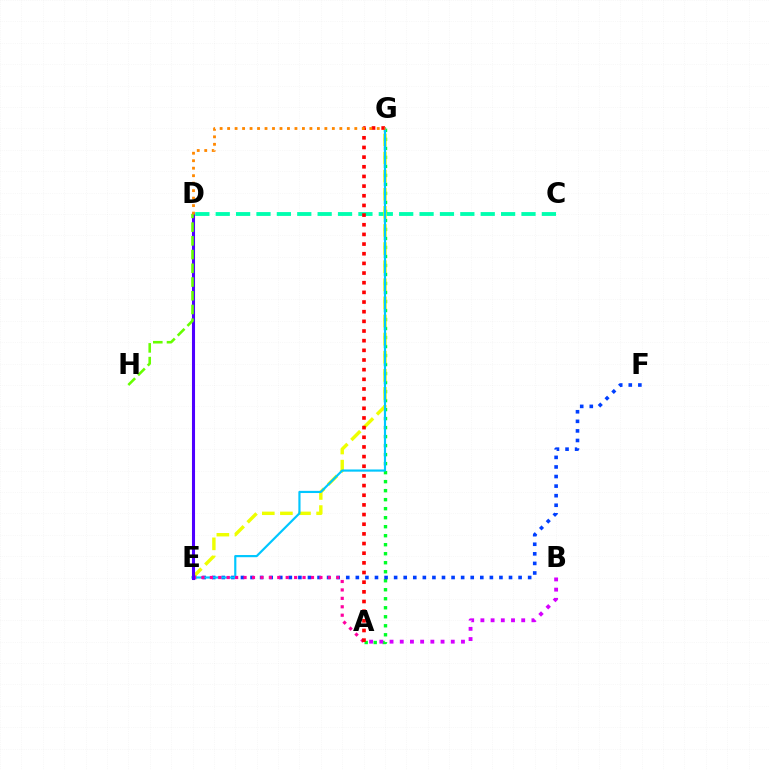{('C', 'D'): [{'color': '#00ffaf', 'line_style': 'dashed', 'thickness': 2.77}], ('A', 'G'): [{'color': '#00ff27', 'line_style': 'dotted', 'thickness': 2.45}, {'color': '#ff0000', 'line_style': 'dotted', 'thickness': 2.62}], ('E', 'G'): [{'color': '#eeff00', 'line_style': 'dashed', 'thickness': 2.46}, {'color': '#00c7ff', 'line_style': 'solid', 'thickness': 1.57}], ('E', 'F'): [{'color': '#003fff', 'line_style': 'dotted', 'thickness': 2.6}], ('A', 'E'): [{'color': '#ff00a0', 'line_style': 'dotted', 'thickness': 2.29}], ('A', 'B'): [{'color': '#d600ff', 'line_style': 'dotted', 'thickness': 2.77}], ('D', 'E'): [{'color': '#4f00ff', 'line_style': 'solid', 'thickness': 2.21}], ('D', 'H'): [{'color': '#66ff00', 'line_style': 'dashed', 'thickness': 1.87}], ('D', 'G'): [{'color': '#ff8800', 'line_style': 'dotted', 'thickness': 2.03}]}